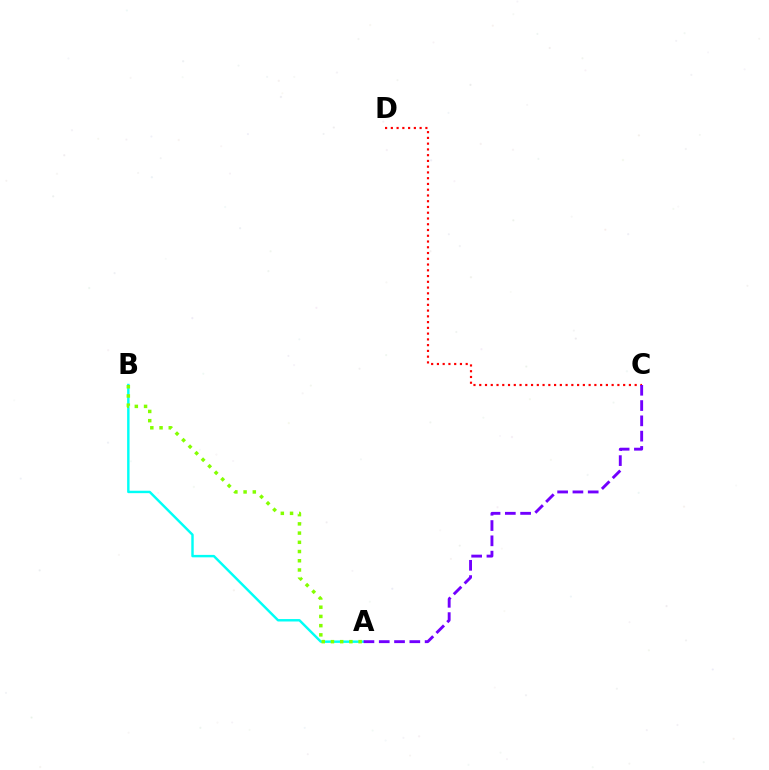{('A', 'B'): [{'color': '#00fff6', 'line_style': 'solid', 'thickness': 1.75}, {'color': '#84ff00', 'line_style': 'dotted', 'thickness': 2.5}], ('C', 'D'): [{'color': '#ff0000', 'line_style': 'dotted', 'thickness': 1.56}], ('A', 'C'): [{'color': '#7200ff', 'line_style': 'dashed', 'thickness': 2.08}]}